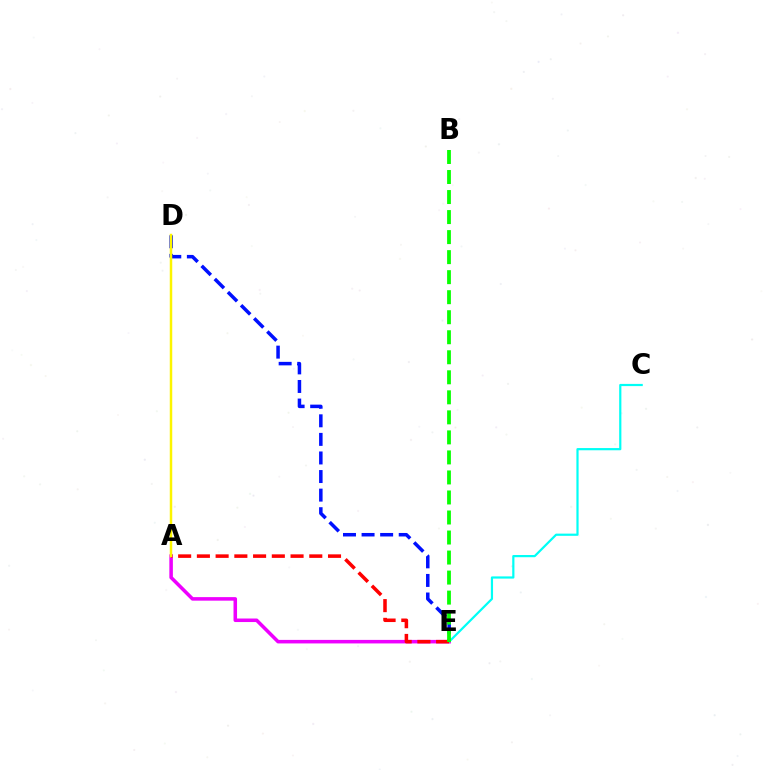{('D', 'E'): [{'color': '#0010ff', 'line_style': 'dashed', 'thickness': 2.52}], ('A', 'E'): [{'color': '#ee00ff', 'line_style': 'solid', 'thickness': 2.55}, {'color': '#ff0000', 'line_style': 'dashed', 'thickness': 2.54}], ('C', 'E'): [{'color': '#00fff6', 'line_style': 'solid', 'thickness': 1.59}], ('B', 'E'): [{'color': '#08ff00', 'line_style': 'dashed', 'thickness': 2.72}], ('A', 'D'): [{'color': '#fcf500', 'line_style': 'solid', 'thickness': 1.78}]}